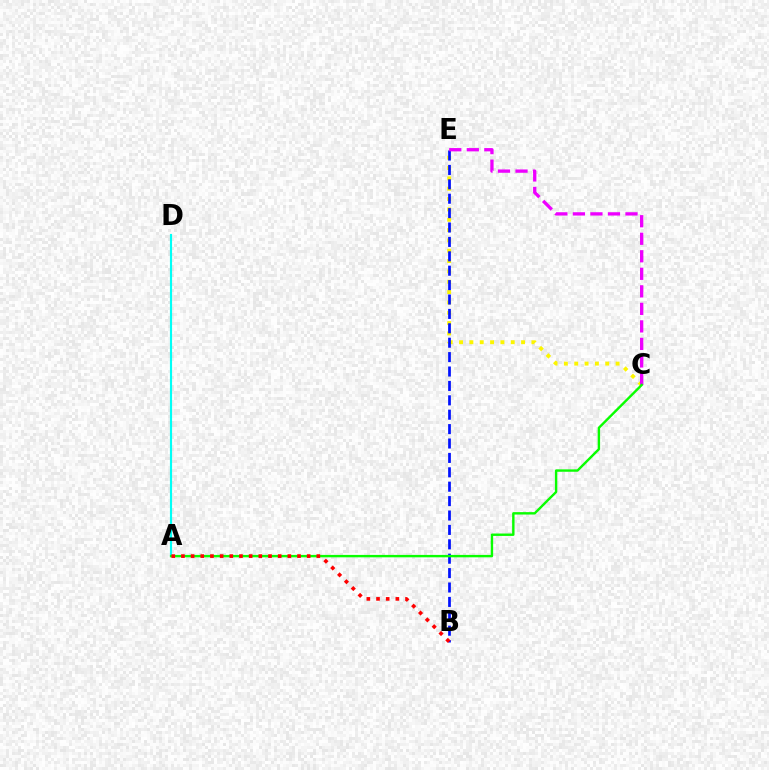{('C', 'E'): [{'color': '#fcf500', 'line_style': 'dotted', 'thickness': 2.81}, {'color': '#ee00ff', 'line_style': 'dashed', 'thickness': 2.38}], ('A', 'D'): [{'color': '#00fff6', 'line_style': 'solid', 'thickness': 1.54}], ('B', 'E'): [{'color': '#0010ff', 'line_style': 'dashed', 'thickness': 1.96}], ('A', 'C'): [{'color': '#08ff00', 'line_style': 'solid', 'thickness': 1.73}], ('A', 'B'): [{'color': '#ff0000', 'line_style': 'dotted', 'thickness': 2.63}]}